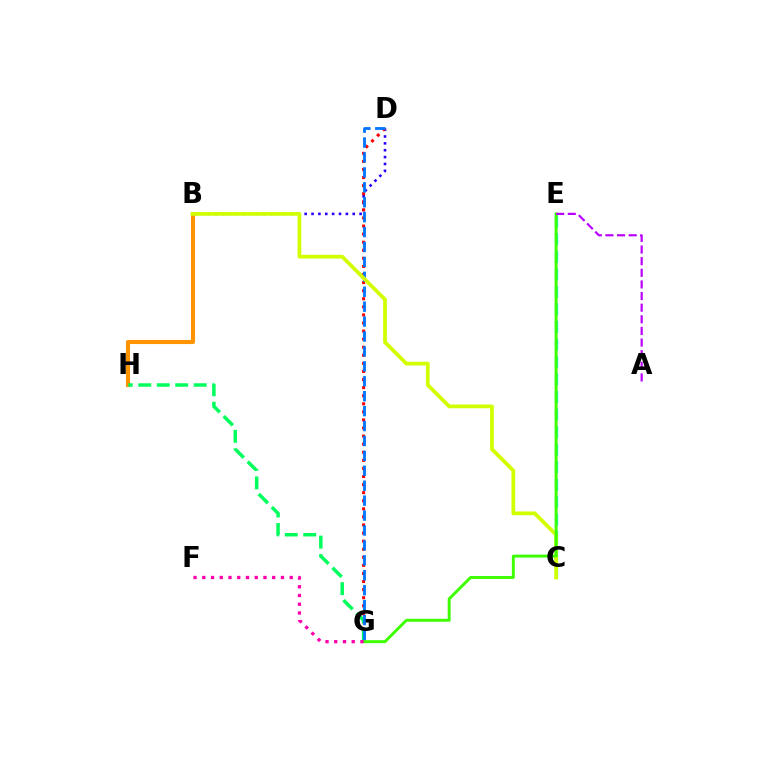{('B', 'H'): [{'color': '#ff9400', 'line_style': 'solid', 'thickness': 2.94}], ('B', 'D'): [{'color': '#2500ff', 'line_style': 'dotted', 'thickness': 1.87}], ('C', 'E'): [{'color': '#00fff6', 'line_style': 'dashed', 'thickness': 2.38}], ('D', 'G'): [{'color': '#ff0000', 'line_style': 'dotted', 'thickness': 2.2}, {'color': '#0074ff', 'line_style': 'dashed', 'thickness': 2.03}], ('G', 'H'): [{'color': '#00ff5c', 'line_style': 'dashed', 'thickness': 2.51}], ('B', 'C'): [{'color': '#d1ff00', 'line_style': 'solid', 'thickness': 2.7}], ('E', 'G'): [{'color': '#3dff00', 'line_style': 'solid', 'thickness': 2.12}], ('A', 'E'): [{'color': '#b900ff', 'line_style': 'dashed', 'thickness': 1.58}], ('F', 'G'): [{'color': '#ff00ac', 'line_style': 'dotted', 'thickness': 2.38}]}